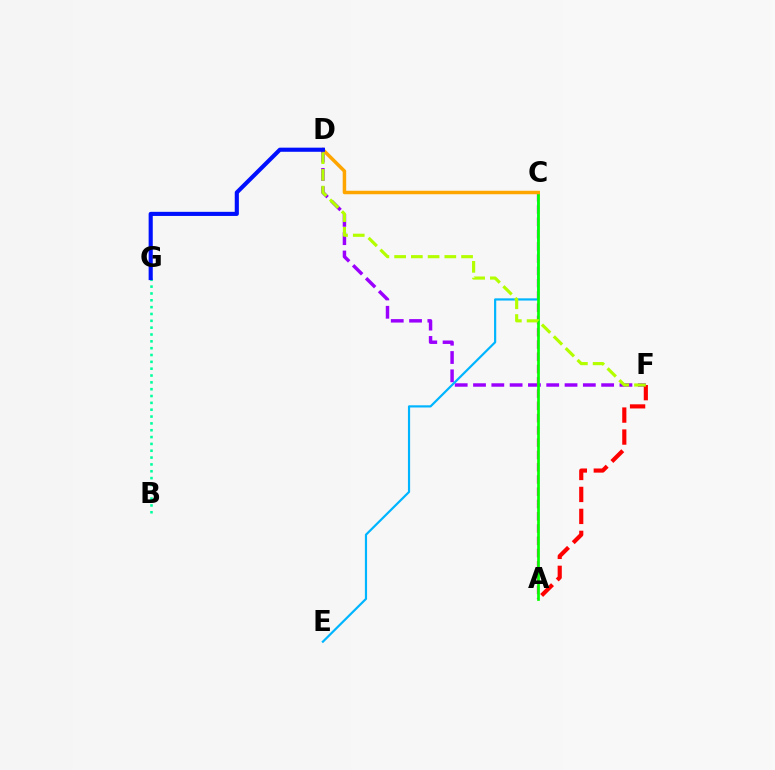{('D', 'F'): [{'color': '#9b00ff', 'line_style': 'dashed', 'thickness': 2.49}, {'color': '#b3ff00', 'line_style': 'dashed', 'thickness': 2.27}], ('A', 'C'): [{'color': '#ff00bd', 'line_style': 'dashed', 'thickness': 1.67}, {'color': '#08ff00', 'line_style': 'solid', 'thickness': 1.95}], ('A', 'F'): [{'color': '#ff0000', 'line_style': 'dashed', 'thickness': 2.98}], ('C', 'E'): [{'color': '#00b5ff', 'line_style': 'solid', 'thickness': 1.58}], ('C', 'D'): [{'color': '#ffa500', 'line_style': 'solid', 'thickness': 2.51}], ('B', 'G'): [{'color': '#00ff9d', 'line_style': 'dotted', 'thickness': 1.86}], ('D', 'G'): [{'color': '#0010ff', 'line_style': 'solid', 'thickness': 2.97}]}